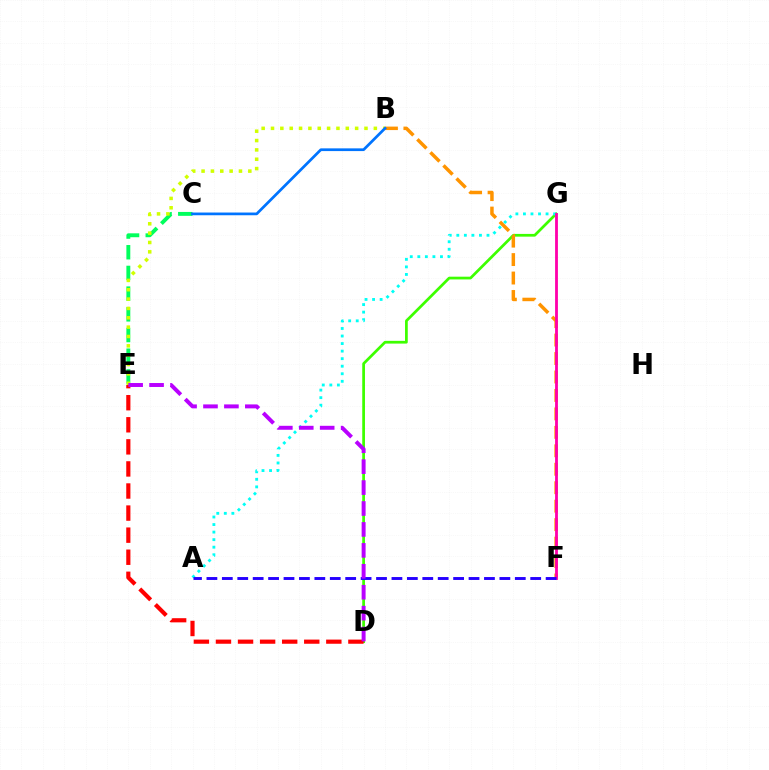{('D', 'G'): [{'color': '#3dff00', 'line_style': 'solid', 'thickness': 1.97}], ('B', 'F'): [{'color': '#ff9400', 'line_style': 'dashed', 'thickness': 2.51}], ('A', 'G'): [{'color': '#00fff6', 'line_style': 'dotted', 'thickness': 2.05}], ('F', 'G'): [{'color': '#ff00ac', 'line_style': 'solid', 'thickness': 2.03}], ('C', 'E'): [{'color': '#00ff5c', 'line_style': 'dashed', 'thickness': 2.81}], ('A', 'F'): [{'color': '#2500ff', 'line_style': 'dashed', 'thickness': 2.09}], ('B', 'E'): [{'color': '#d1ff00', 'line_style': 'dotted', 'thickness': 2.54}], ('D', 'E'): [{'color': '#ff0000', 'line_style': 'dashed', 'thickness': 3.0}, {'color': '#b900ff', 'line_style': 'dashed', 'thickness': 2.84}], ('B', 'C'): [{'color': '#0074ff', 'line_style': 'solid', 'thickness': 1.96}]}